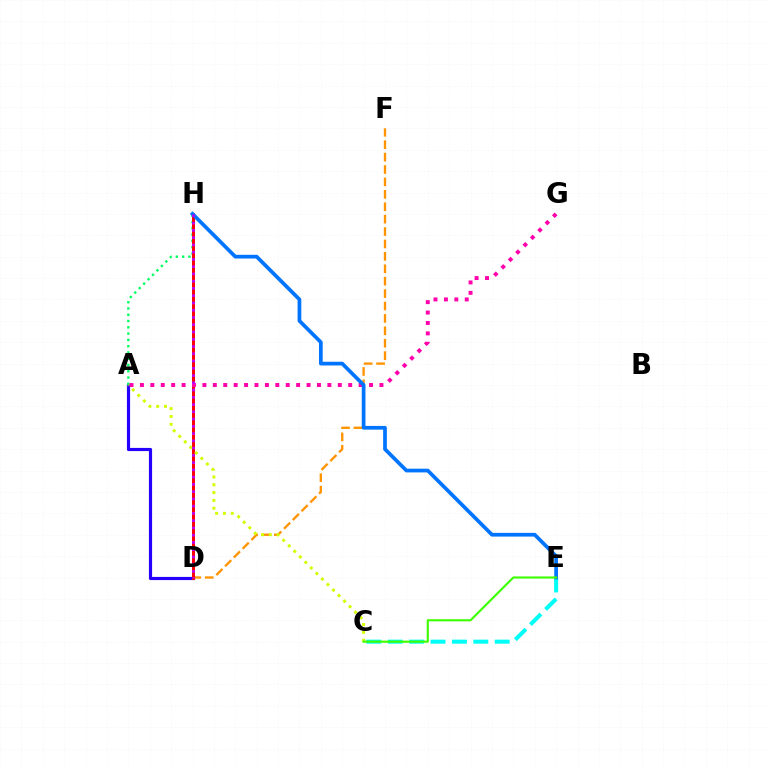{('D', 'F'): [{'color': '#ff9400', 'line_style': 'dashed', 'thickness': 1.69}], ('C', 'E'): [{'color': '#00fff6', 'line_style': 'dashed', 'thickness': 2.91}, {'color': '#3dff00', 'line_style': 'solid', 'thickness': 1.54}], ('A', 'D'): [{'color': '#2500ff', 'line_style': 'solid', 'thickness': 2.28}], ('A', 'H'): [{'color': '#00ff5c', 'line_style': 'dotted', 'thickness': 1.71}], ('D', 'H'): [{'color': '#ff0000', 'line_style': 'solid', 'thickness': 2.16}, {'color': '#b900ff', 'line_style': 'dotted', 'thickness': 1.97}], ('A', 'G'): [{'color': '#ff00ac', 'line_style': 'dotted', 'thickness': 2.83}], ('A', 'C'): [{'color': '#d1ff00', 'line_style': 'dotted', 'thickness': 2.13}], ('E', 'H'): [{'color': '#0074ff', 'line_style': 'solid', 'thickness': 2.68}]}